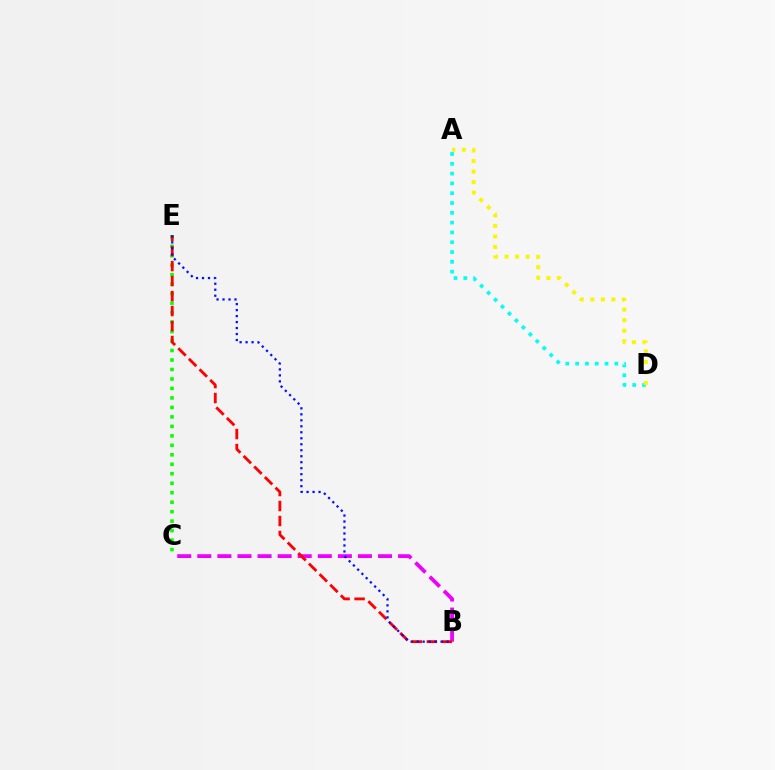{('C', 'E'): [{'color': '#08ff00', 'line_style': 'dotted', 'thickness': 2.58}], ('A', 'D'): [{'color': '#00fff6', 'line_style': 'dotted', 'thickness': 2.66}, {'color': '#fcf500', 'line_style': 'dotted', 'thickness': 2.86}], ('B', 'C'): [{'color': '#ee00ff', 'line_style': 'dashed', 'thickness': 2.73}], ('B', 'E'): [{'color': '#ff0000', 'line_style': 'dashed', 'thickness': 2.04}, {'color': '#0010ff', 'line_style': 'dotted', 'thickness': 1.63}]}